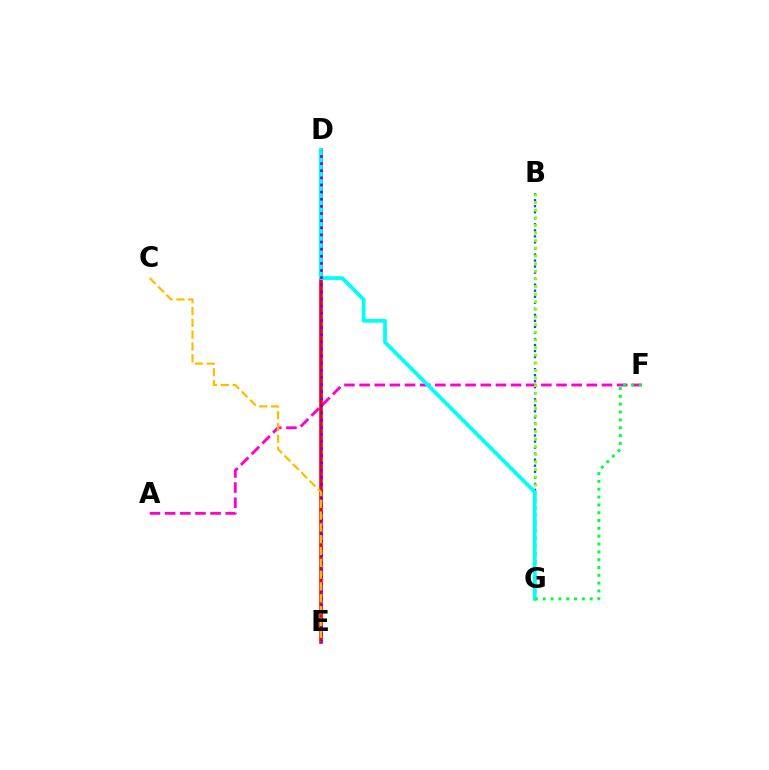{('A', 'F'): [{'color': '#ff00cf', 'line_style': 'dashed', 'thickness': 2.06}], ('D', 'E'): [{'color': '#ff0000', 'line_style': 'solid', 'thickness': 2.61}, {'color': '#7200ff', 'line_style': 'dotted', 'thickness': 1.94}], ('B', 'G'): [{'color': '#004bff', 'line_style': 'dotted', 'thickness': 1.64}, {'color': '#84ff00', 'line_style': 'dotted', 'thickness': 2.07}], ('D', 'G'): [{'color': '#00fff6', 'line_style': 'solid', 'thickness': 2.7}], ('C', 'E'): [{'color': '#ffbd00', 'line_style': 'dashed', 'thickness': 1.6}], ('F', 'G'): [{'color': '#00ff39', 'line_style': 'dotted', 'thickness': 2.13}]}